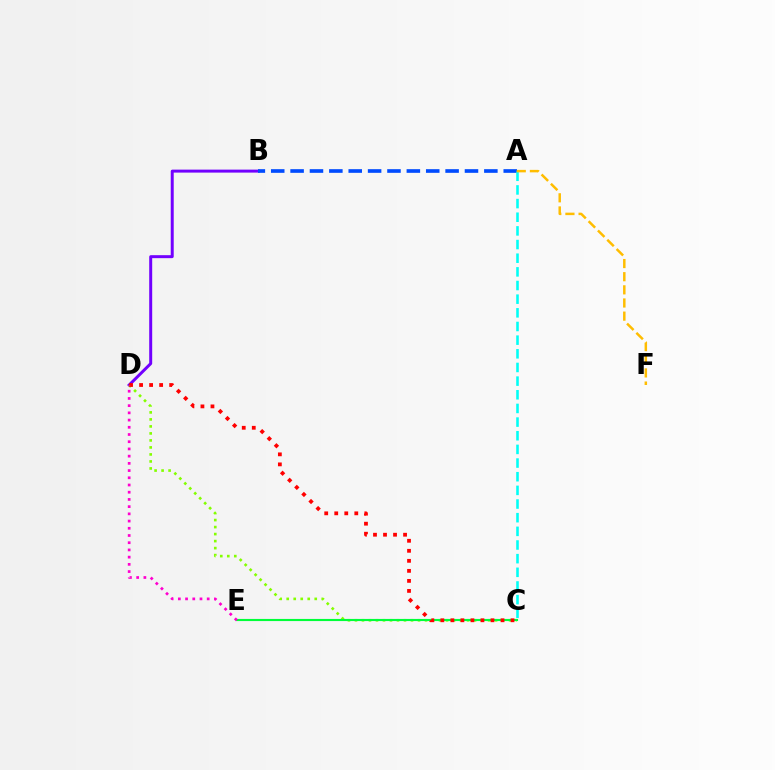{('B', 'D'): [{'color': '#7200ff', 'line_style': 'solid', 'thickness': 2.15}], ('A', 'B'): [{'color': '#004bff', 'line_style': 'dashed', 'thickness': 2.63}], ('A', 'C'): [{'color': '#00fff6', 'line_style': 'dashed', 'thickness': 1.86}], ('C', 'D'): [{'color': '#84ff00', 'line_style': 'dotted', 'thickness': 1.9}, {'color': '#ff0000', 'line_style': 'dotted', 'thickness': 2.72}], ('A', 'F'): [{'color': '#ffbd00', 'line_style': 'dashed', 'thickness': 1.79}], ('C', 'E'): [{'color': '#00ff39', 'line_style': 'solid', 'thickness': 1.53}], ('D', 'E'): [{'color': '#ff00cf', 'line_style': 'dotted', 'thickness': 1.96}]}